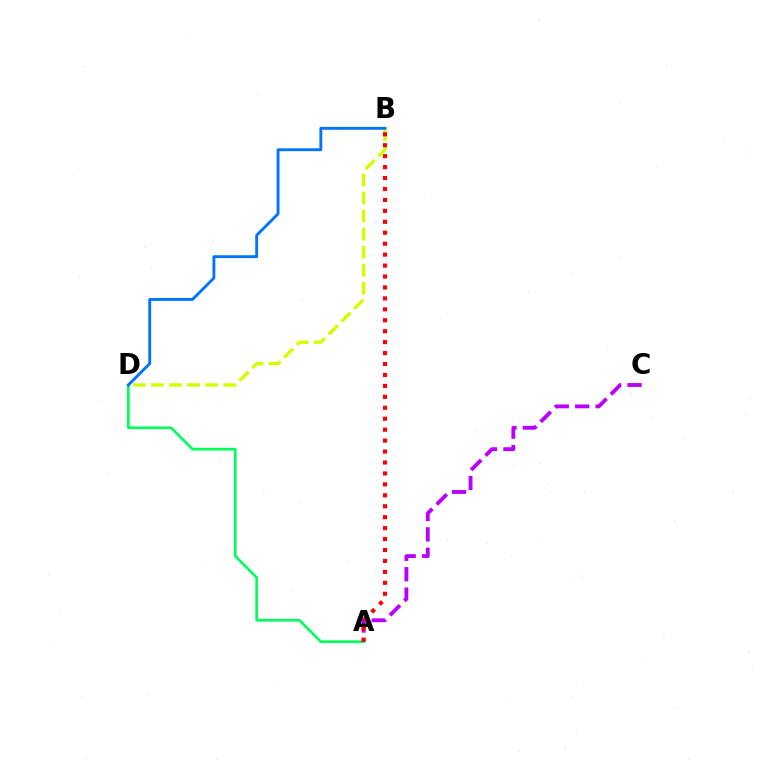{('A', 'D'): [{'color': '#00ff5c', 'line_style': 'solid', 'thickness': 1.93}], ('A', 'C'): [{'color': '#b900ff', 'line_style': 'dashed', 'thickness': 2.77}], ('B', 'D'): [{'color': '#d1ff00', 'line_style': 'dashed', 'thickness': 2.45}, {'color': '#0074ff', 'line_style': 'solid', 'thickness': 2.07}], ('A', 'B'): [{'color': '#ff0000', 'line_style': 'dotted', 'thickness': 2.97}]}